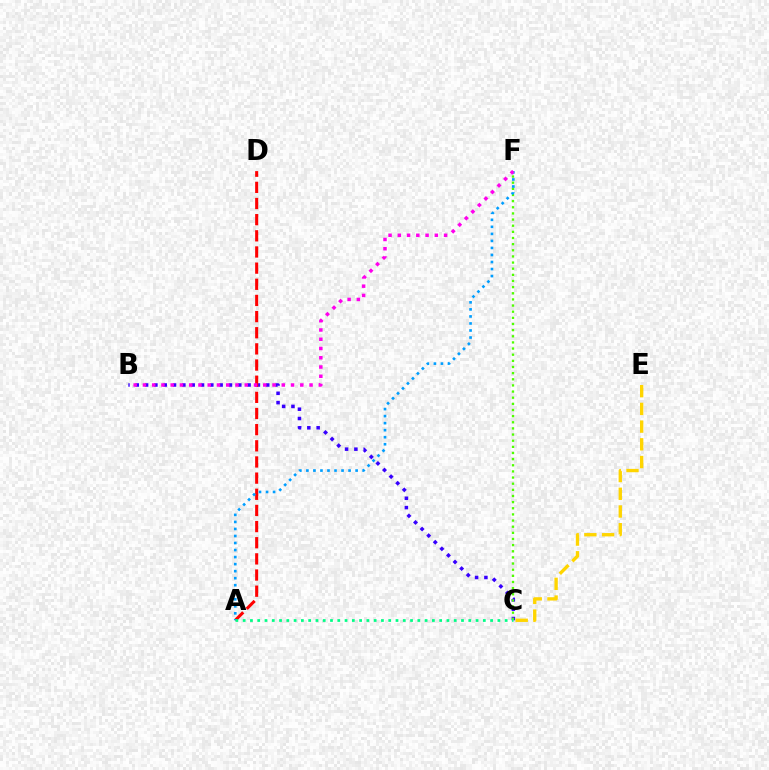{('B', 'C'): [{'color': '#3700ff', 'line_style': 'dotted', 'thickness': 2.53}], ('C', 'E'): [{'color': '#ffd500', 'line_style': 'dashed', 'thickness': 2.41}], ('C', 'F'): [{'color': '#4fff00', 'line_style': 'dotted', 'thickness': 1.67}], ('A', 'D'): [{'color': '#ff0000', 'line_style': 'dashed', 'thickness': 2.19}], ('A', 'F'): [{'color': '#009eff', 'line_style': 'dotted', 'thickness': 1.91}], ('B', 'F'): [{'color': '#ff00ed', 'line_style': 'dotted', 'thickness': 2.52}], ('A', 'C'): [{'color': '#00ff86', 'line_style': 'dotted', 'thickness': 1.98}]}